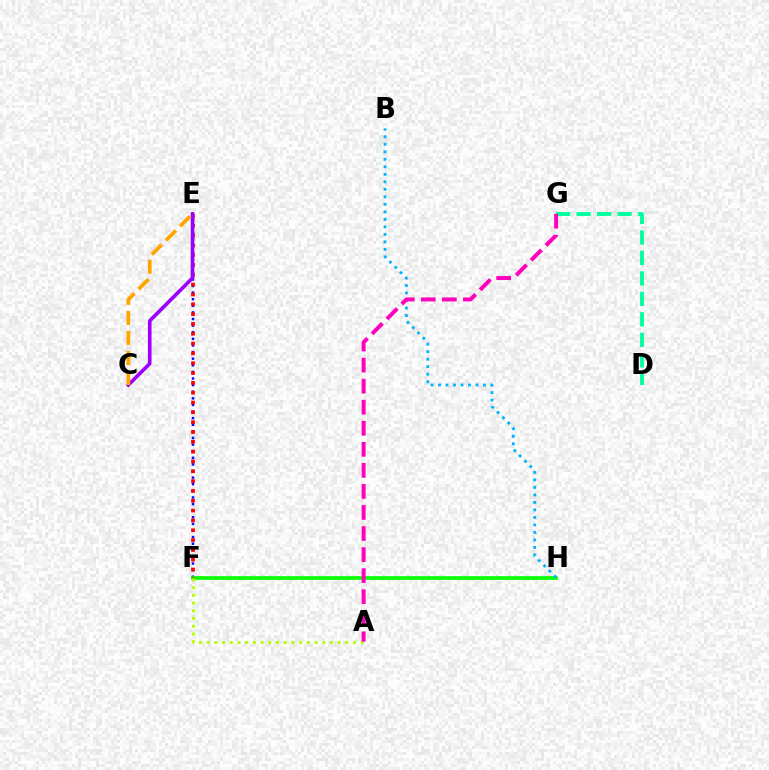{('E', 'F'): [{'color': '#0010ff', 'line_style': 'dotted', 'thickness': 1.8}, {'color': '#ff0000', 'line_style': 'dotted', 'thickness': 2.67}], ('F', 'H'): [{'color': '#08ff00', 'line_style': 'solid', 'thickness': 2.64}], ('A', 'F'): [{'color': '#b3ff00', 'line_style': 'dotted', 'thickness': 2.1}], ('D', 'G'): [{'color': '#00ff9d', 'line_style': 'dashed', 'thickness': 2.78}], ('B', 'H'): [{'color': '#00b5ff', 'line_style': 'dotted', 'thickness': 2.04}], ('A', 'G'): [{'color': '#ff00bd', 'line_style': 'dashed', 'thickness': 2.86}], ('C', 'E'): [{'color': '#9b00ff', 'line_style': 'solid', 'thickness': 2.62}, {'color': '#ffa500', 'line_style': 'dashed', 'thickness': 2.72}]}